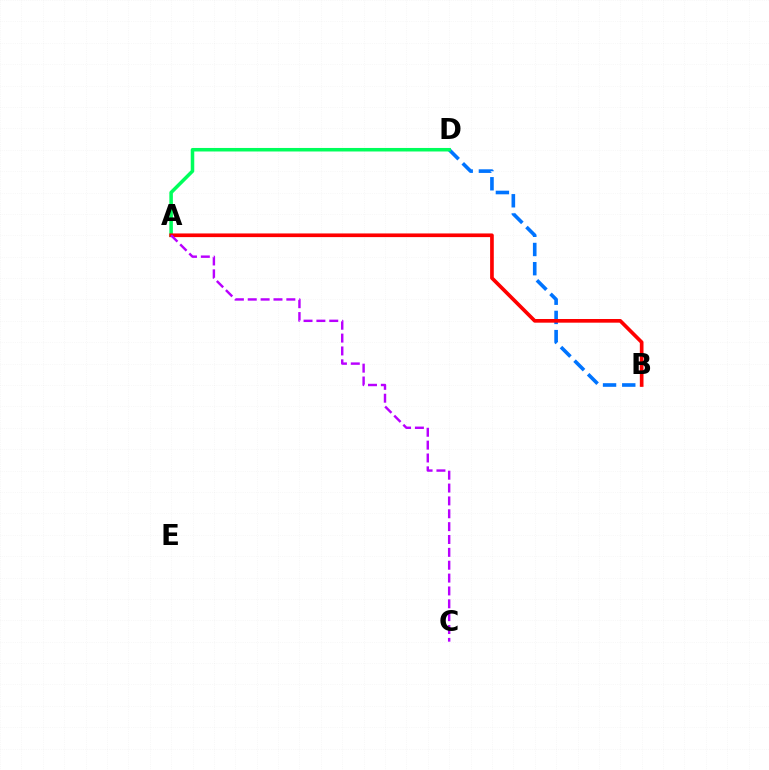{('B', 'D'): [{'color': '#0074ff', 'line_style': 'dashed', 'thickness': 2.61}], ('A', 'D'): [{'color': '#d1ff00', 'line_style': 'dotted', 'thickness': 1.69}, {'color': '#00ff5c', 'line_style': 'solid', 'thickness': 2.54}], ('A', 'B'): [{'color': '#ff0000', 'line_style': 'solid', 'thickness': 2.64}], ('A', 'C'): [{'color': '#b900ff', 'line_style': 'dashed', 'thickness': 1.75}]}